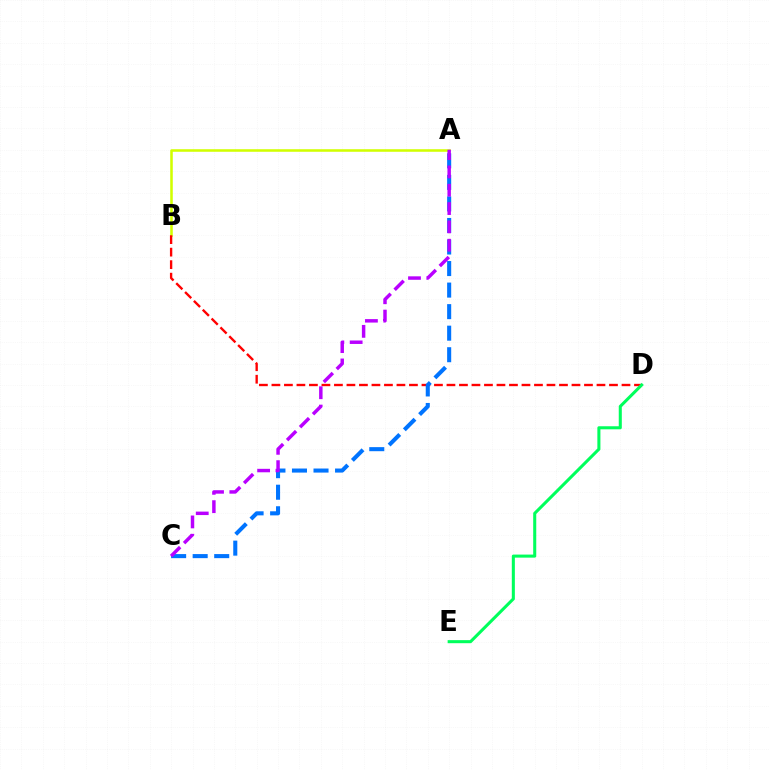{('A', 'B'): [{'color': '#d1ff00', 'line_style': 'solid', 'thickness': 1.84}], ('B', 'D'): [{'color': '#ff0000', 'line_style': 'dashed', 'thickness': 1.7}], ('A', 'C'): [{'color': '#0074ff', 'line_style': 'dashed', 'thickness': 2.93}, {'color': '#b900ff', 'line_style': 'dashed', 'thickness': 2.49}], ('D', 'E'): [{'color': '#00ff5c', 'line_style': 'solid', 'thickness': 2.2}]}